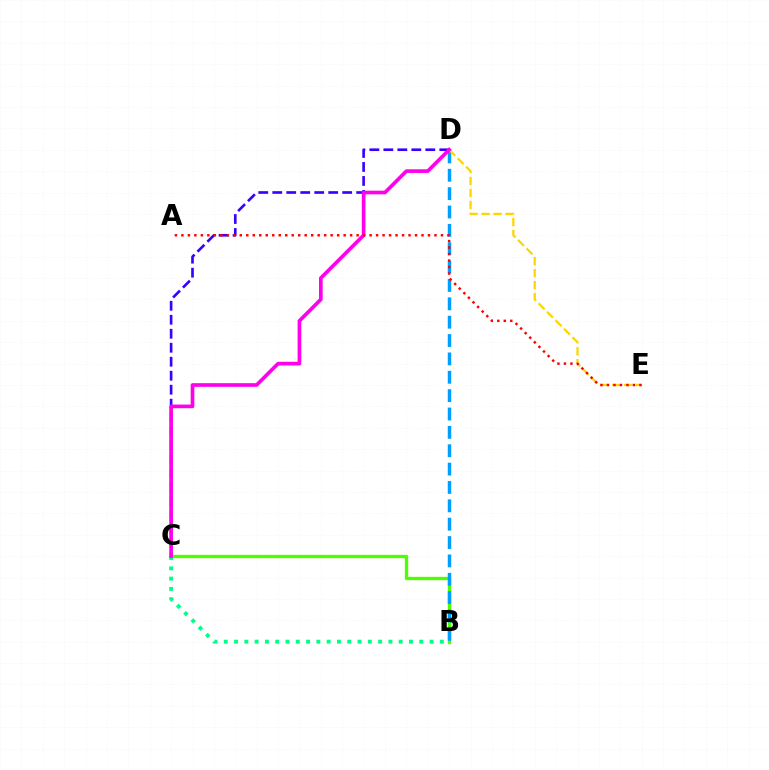{('C', 'D'): [{'color': '#3700ff', 'line_style': 'dashed', 'thickness': 1.9}, {'color': '#ff00ed', 'line_style': 'solid', 'thickness': 2.64}], ('B', 'C'): [{'color': '#4fff00', 'line_style': 'solid', 'thickness': 2.39}, {'color': '#00ff86', 'line_style': 'dotted', 'thickness': 2.8}], ('B', 'D'): [{'color': '#009eff', 'line_style': 'dashed', 'thickness': 2.49}], ('D', 'E'): [{'color': '#ffd500', 'line_style': 'dashed', 'thickness': 1.63}], ('A', 'E'): [{'color': '#ff0000', 'line_style': 'dotted', 'thickness': 1.76}]}